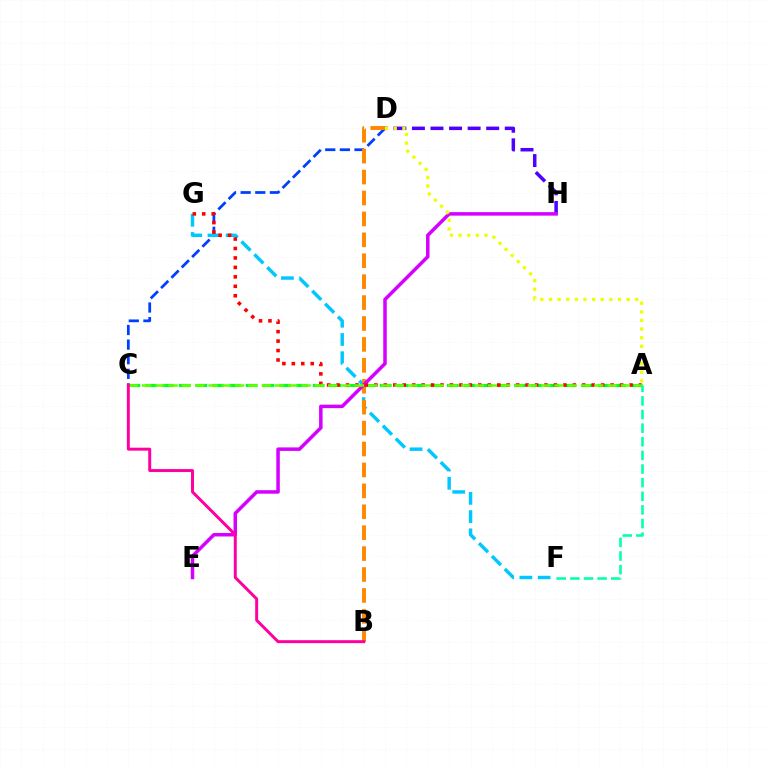{('C', 'D'): [{'color': '#003fff', 'line_style': 'dashed', 'thickness': 1.99}], ('D', 'H'): [{'color': '#4f00ff', 'line_style': 'dashed', 'thickness': 2.52}], ('F', 'G'): [{'color': '#00c7ff', 'line_style': 'dashed', 'thickness': 2.48}], ('B', 'D'): [{'color': '#ff8800', 'line_style': 'dashed', 'thickness': 2.84}], ('A', 'C'): [{'color': '#00ff27', 'line_style': 'dashed', 'thickness': 2.28}, {'color': '#66ff00', 'line_style': 'dashed', 'thickness': 1.81}], ('E', 'H'): [{'color': '#d600ff', 'line_style': 'solid', 'thickness': 2.52}], ('A', 'D'): [{'color': '#eeff00', 'line_style': 'dotted', 'thickness': 2.35}], ('A', 'G'): [{'color': '#ff0000', 'line_style': 'dotted', 'thickness': 2.57}], ('A', 'F'): [{'color': '#00ffaf', 'line_style': 'dashed', 'thickness': 1.85}], ('B', 'C'): [{'color': '#ff00a0', 'line_style': 'solid', 'thickness': 2.14}]}